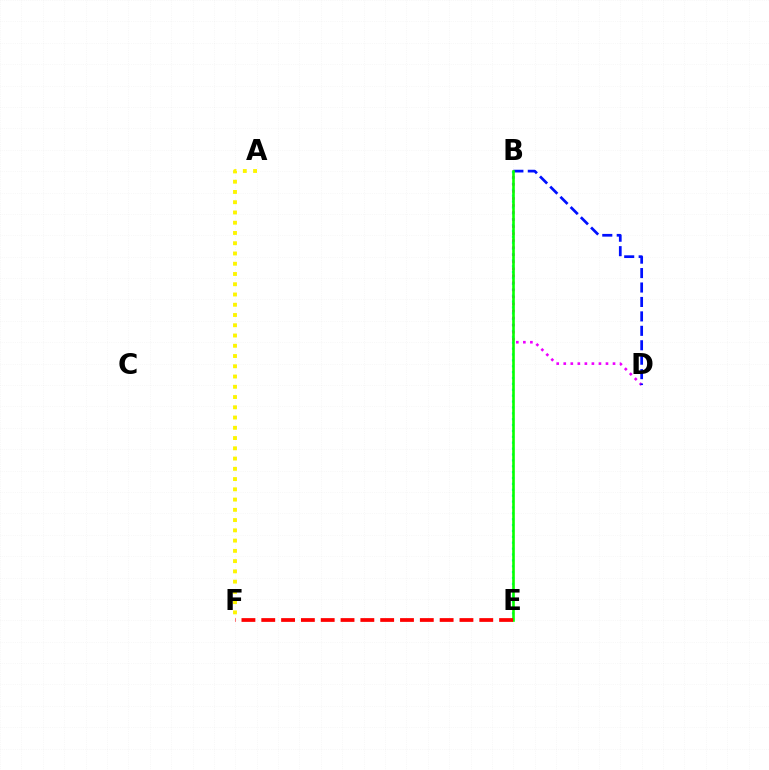{('B', 'E'): [{'color': '#00fff6', 'line_style': 'dotted', 'thickness': 1.6}, {'color': '#08ff00', 'line_style': 'solid', 'thickness': 1.88}], ('B', 'D'): [{'color': '#ee00ff', 'line_style': 'dotted', 'thickness': 1.91}, {'color': '#0010ff', 'line_style': 'dashed', 'thickness': 1.96}], ('A', 'F'): [{'color': '#fcf500', 'line_style': 'dotted', 'thickness': 2.79}], ('E', 'F'): [{'color': '#ff0000', 'line_style': 'dashed', 'thickness': 2.69}]}